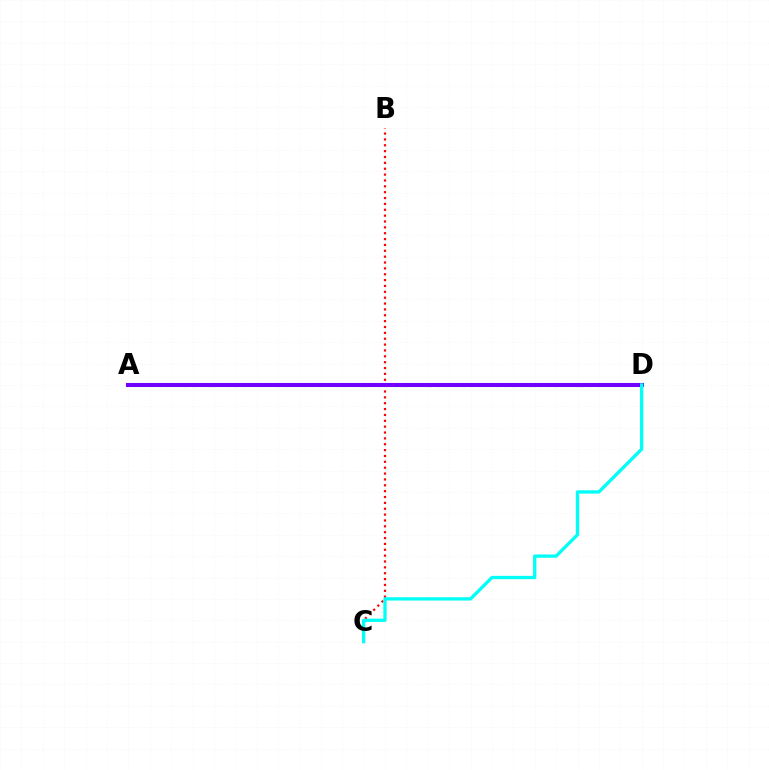{('A', 'D'): [{'color': '#84ff00', 'line_style': 'dotted', 'thickness': 2.29}, {'color': '#7200ff', 'line_style': 'solid', 'thickness': 2.94}], ('B', 'C'): [{'color': '#ff0000', 'line_style': 'dotted', 'thickness': 1.59}], ('C', 'D'): [{'color': '#00fff6', 'line_style': 'solid', 'thickness': 2.38}]}